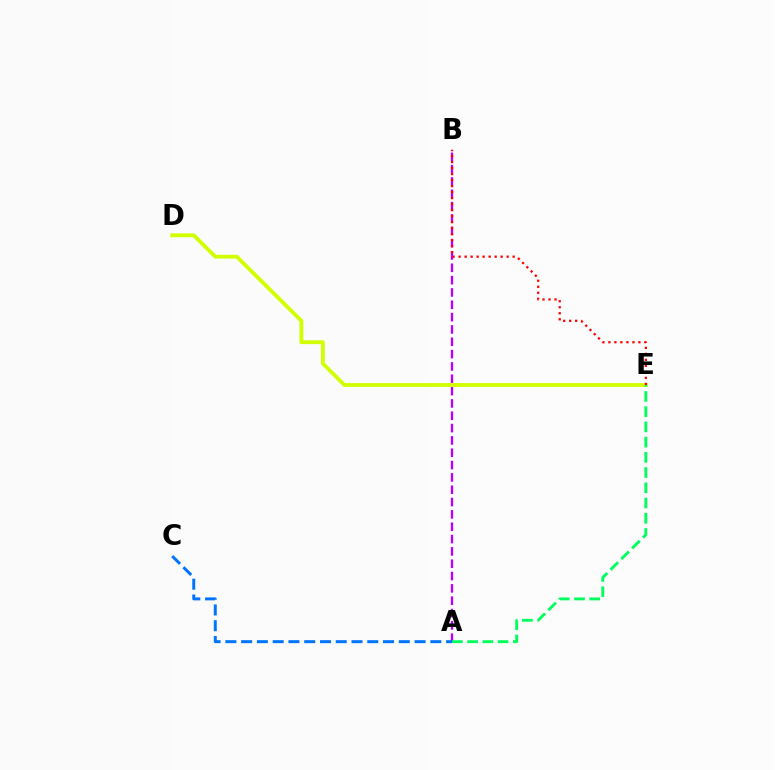{('A', 'B'): [{'color': '#b900ff', 'line_style': 'dashed', 'thickness': 1.68}], ('D', 'E'): [{'color': '#d1ff00', 'line_style': 'solid', 'thickness': 2.76}], ('B', 'E'): [{'color': '#ff0000', 'line_style': 'dotted', 'thickness': 1.63}], ('A', 'E'): [{'color': '#00ff5c', 'line_style': 'dashed', 'thickness': 2.07}], ('A', 'C'): [{'color': '#0074ff', 'line_style': 'dashed', 'thickness': 2.14}]}